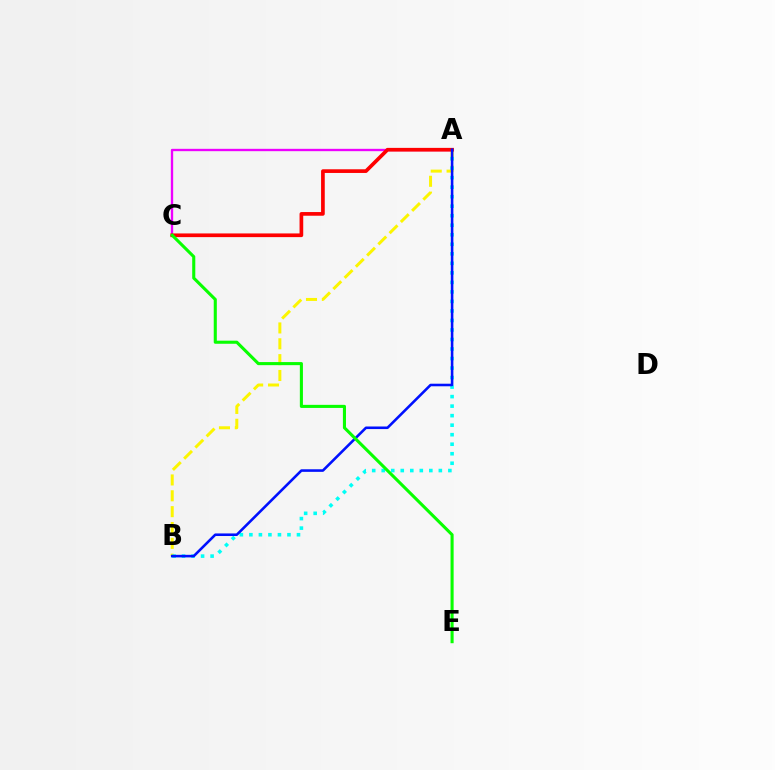{('A', 'B'): [{'color': '#fcf500', 'line_style': 'dashed', 'thickness': 2.15}, {'color': '#00fff6', 'line_style': 'dotted', 'thickness': 2.59}, {'color': '#0010ff', 'line_style': 'solid', 'thickness': 1.86}], ('A', 'C'): [{'color': '#ee00ff', 'line_style': 'solid', 'thickness': 1.69}, {'color': '#ff0000', 'line_style': 'solid', 'thickness': 2.65}], ('C', 'E'): [{'color': '#08ff00', 'line_style': 'solid', 'thickness': 2.22}]}